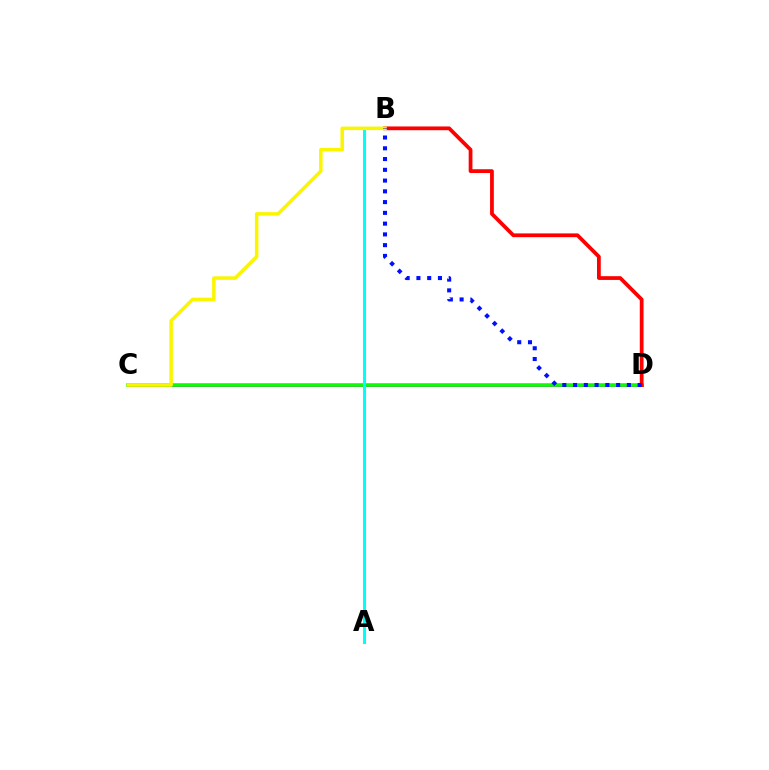{('C', 'D'): [{'color': '#ee00ff', 'line_style': 'solid', 'thickness': 2.05}, {'color': '#08ff00', 'line_style': 'solid', 'thickness': 2.57}], ('A', 'B'): [{'color': '#00fff6', 'line_style': 'solid', 'thickness': 2.21}], ('B', 'D'): [{'color': '#ff0000', 'line_style': 'solid', 'thickness': 2.71}, {'color': '#0010ff', 'line_style': 'dotted', 'thickness': 2.92}], ('B', 'C'): [{'color': '#fcf500', 'line_style': 'solid', 'thickness': 2.53}]}